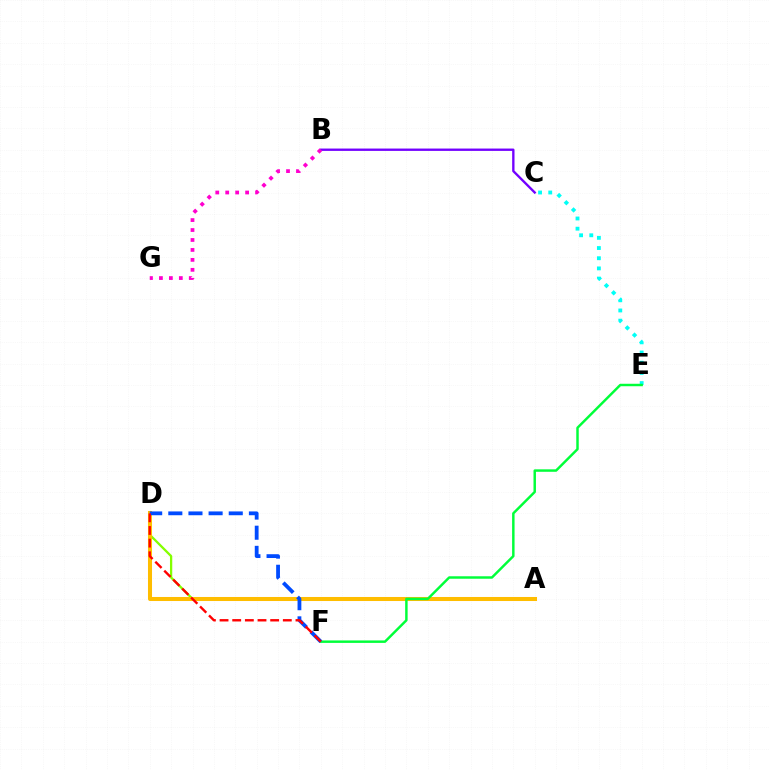{('A', 'D'): [{'color': '#84ff00', 'line_style': 'solid', 'thickness': 1.65}, {'color': '#ffbd00', 'line_style': 'solid', 'thickness': 2.91}], ('B', 'C'): [{'color': '#7200ff', 'line_style': 'solid', 'thickness': 1.69}], ('C', 'E'): [{'color': '#00fff6', 'line_style': 'dotted', 'thickness': 2.77}], ('E', 'F'): [{'color': '#00ff39', 'line_style': 'solid', 'thickness': 1.77}], ('D', 'F'): [{'color': '#004bff', 'line_style': 'dashed', 'thickness': 2.74}, {'color': '#ff0000', 'line_style': 'dashed', 'thickness': 1.72}], ('B', 'G'): [{'color': '#ff00cf', 'line_style': 'dotted', 'thickness': 2.7}]}